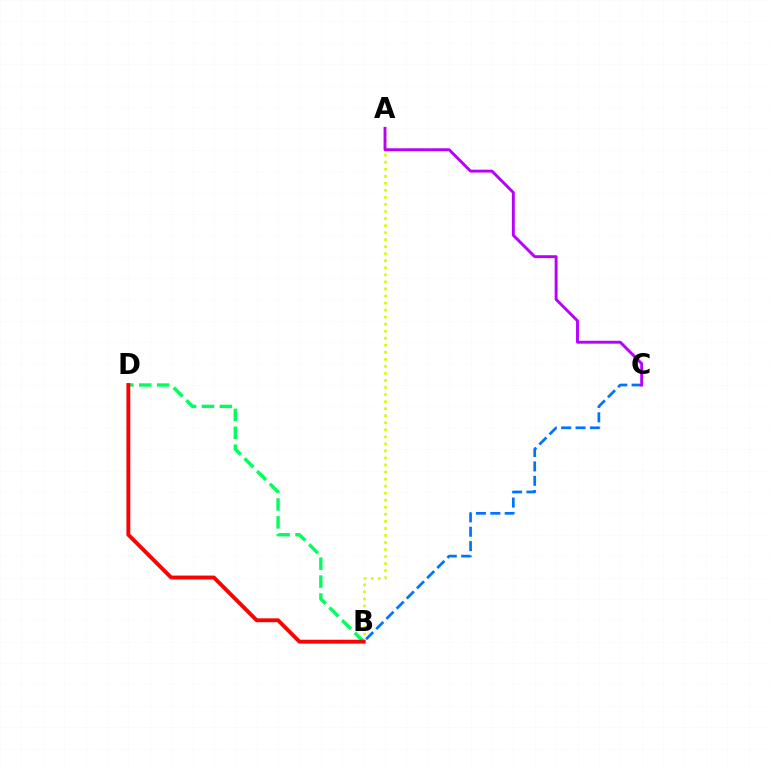{('A', 'B'): [{'color': '#d1ff00', 'line_style': 'dotted', 'thickness': 1.91}], ('B', 'C'): [{'color': '#0074ff', 'line_style': 'dashed', 'thickness': 1.95}], ('A', 'C'): [{'color': '#b900ff', 'line_style': 'solid', 'thickness': 2.09}], ('B', 'D'): [{'color': '#00ff5c', 'line_style': 'dashed', 'thickness': 2.43}, {'color': '#ff0000', 'line_style': 'solid', 'thickness': 2.78}]}